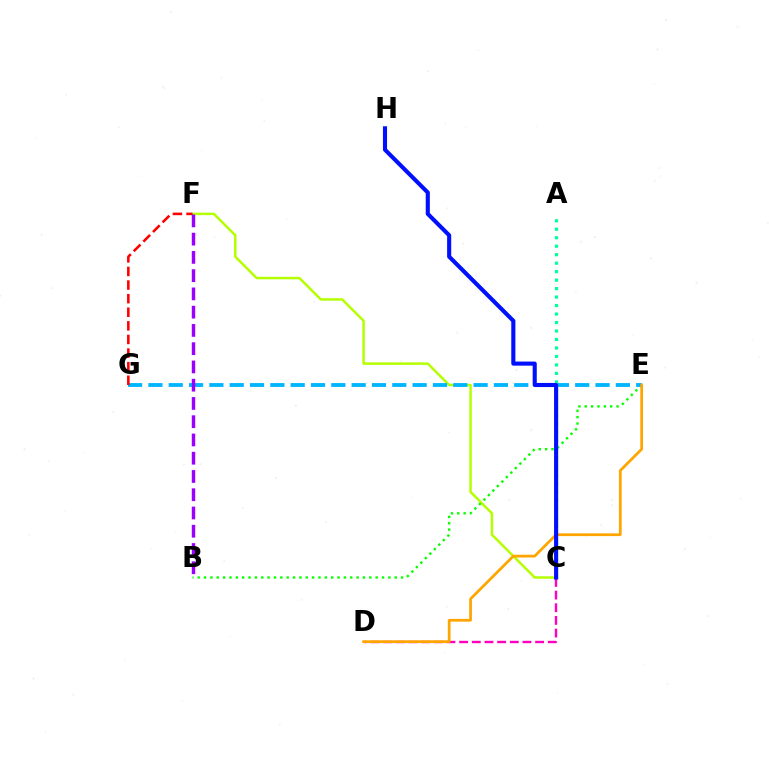{('C', 'F'): [{'color': '#b3ff00', 'line_style': 'solid', 'thickness': 1.78}], ('C', 'D'): [{'color': '#ff00bd', 'line_style': 'dashed', 'thickness': 1.72}], ('B', 'E'): [{'color': '#08ff00', 'line_style': 'dotted', 'thickness': 1.73}], ('E', 'G'): [{'color': '#00b5ff', 'line_style': 'dashed', 'thickness': 2.76}], ('F', 'G'): [{'color': '#ff0000', 'line_style': 'dashed', 'thickness': 1.85}], ('A', 'C'): [{'color': '#00ff9d', 'line_style': 'dotted', 'thickness': 2.3}], ('D', 'E'): [{'color': '#ffa500', 'line_style': 'solid', 'thickness': 1.98}], ('B', 'F'): [{'color': '#9b00ff', 'line_style': 'dashed', 'thickness': 2.48}], ('C', 'H'): [{'color': '#0010ff', 'line_style': 'solid', 'thickness': 2.95}]}